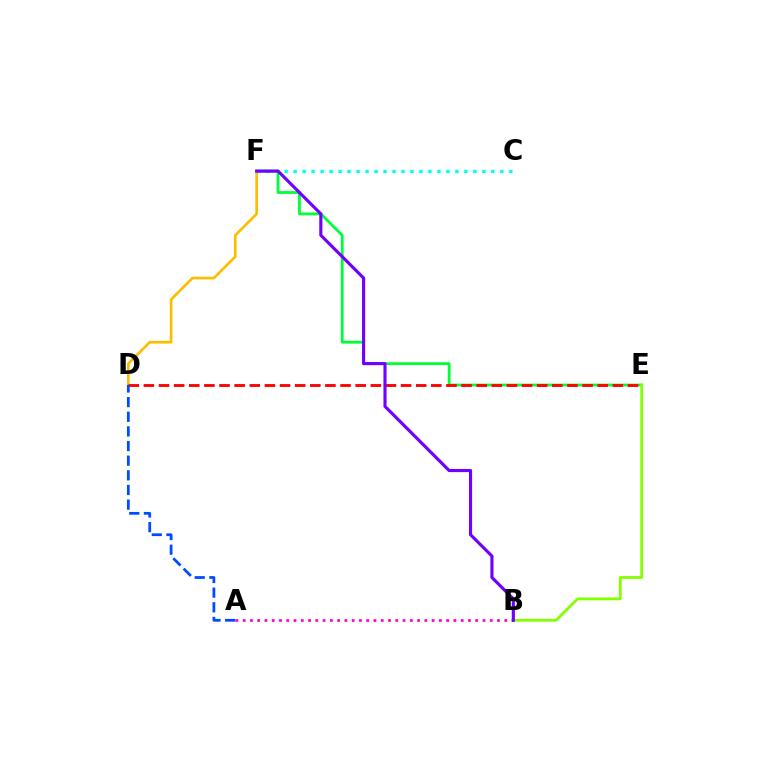{('D', 'F'): [{'color': '#ffbd00', 'line_style': 'solid', 'thickness': 1.93}], ('E', 'F'): [{'color': '#00ff39', 'line_style': 'solid', 'thickness': 2.01}], ('A', 'B'): [{'color': '#ff00cf', 'line_style': 'dotted', 'thickness': 1.97}], ('B', 'E'): [{'color': '#84ff00', 'line_style': 'solid', 'thickness': 2.03}], ('D', 'E'): [{'color': '#ff0000', 'line_style': 'dashed', 'thickness': 2.05}], ('C', 'F'): [{'color': '#00fff6', 'line_style': 'dotted', 'thickness': 2.44}], ('A', 'D'): [{'color': '#004bff', 'line_style': 'dashed', 'thickness': 1.99}], ('B', 'F'): [{'color': '#7200ff', 'line_style': 'solid', 'thickness': 2.25}]}